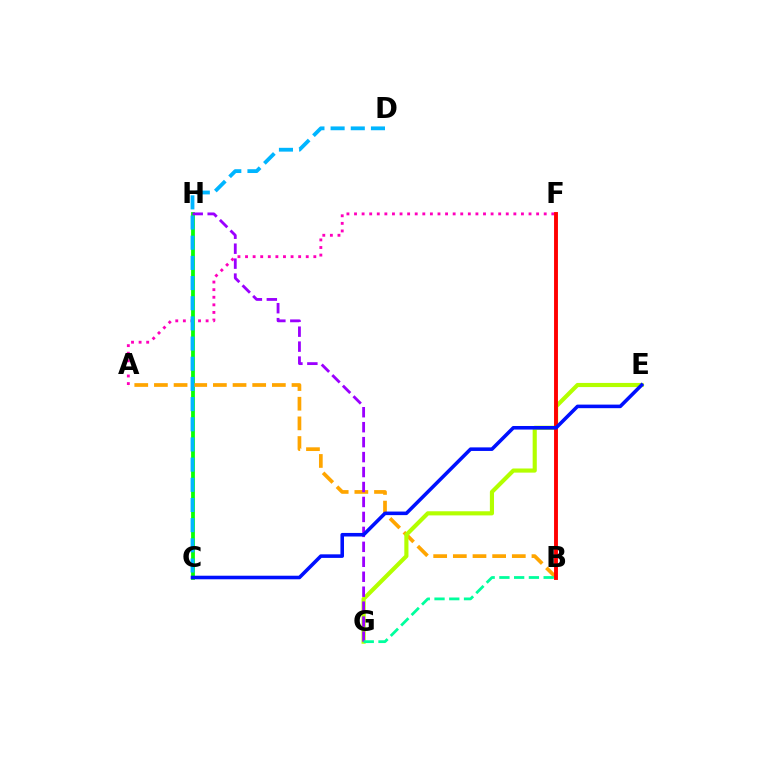{('C', 'H'): [{'color': '#08ff00', 'line_style': 'solid', 'thickness': 2.72}], ('A', 'B'): [{'color': '#ffa500', 'line_style': 'dashed', 'thickness': 2.67}], ('E', 'G'): [{'color': '#b3ff00', 'line_style': 'solid', 'thickness': 2.98}], ('G', 'H'): [{'color': '#9b00ff', 'line_style': 'dashed', 'thickness': 2.03}], ('A', 'F'): [{'color': '#ff00bd', 'line_style': 'dotted', 'thickness': 2.06}], ('B', 'F'): [{'color': '#ff0000', 'line_style': 'solid', 'thickness': 2.8}], ('C', 'D'): [{'color': '#00b5ff', 'line_style': 'dashed', 'thickness': 2.74}], ('C', 'E'): [{'color': '#0010ff', 'line_style': 'solid', 'thickness': 2.57}], ('B', 'G'): [{'color': '#00ff9d', 'line_style': 'dashed', 'thickness': 2.0}]}